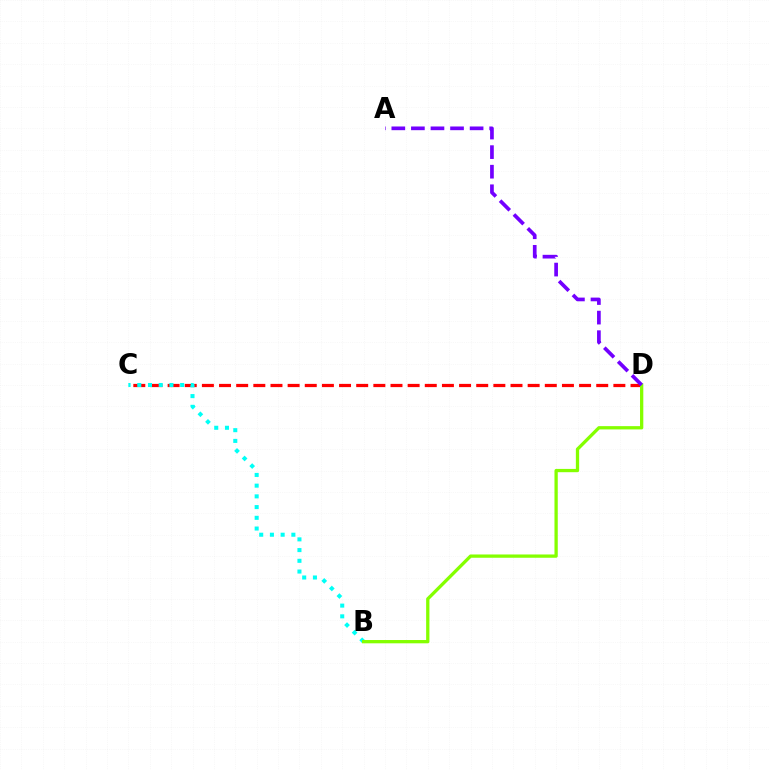{('C', 'D'): [{'color': '#ff0000', 'line_style': 'dashed', 'thickness': 2.33}], ('B', 'C'): [{'color': '#00fff6', 'line_style': 'dotted', 'thickness': 2.91}], ('B', 'D'): [{'color': '#84ff00', 'line_style': 'solid', 'thickness': 2.36}], ('A', 'D'): [{'color': '#7200ff', 'line_style': 'dashed', 'thickness': 2.66}]}